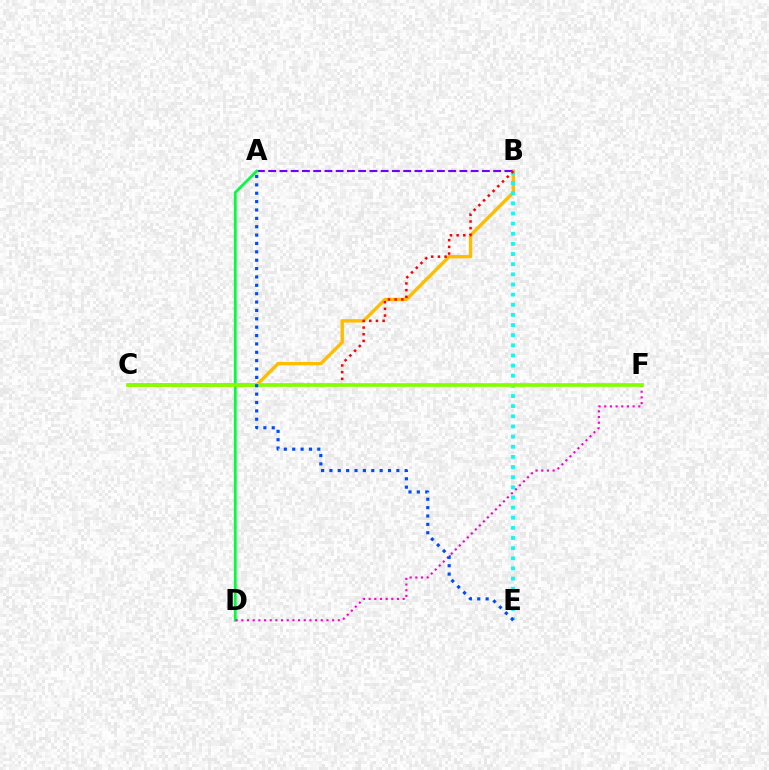{('B', 'C'): [{'color': '#ffbd00', 'line_style': 'solid', 'thickness': 2.43}, {'color': '#ff0000', 'line_style': 'dotted', 'thickness': 1.82}], ('A', 'B'): [{'color': '#7200ff', 'line_style': 'dashed', 'thickness': 1.53}], ('A', 'D'): [{'color': '#00ff39', 'line_style': 'solid', 'thickness': 2.01}], ('B', 'E'): [{'color': '#00fff6', 'line_style': 'dotted', 'thickness': 2.76}], ('D', 'F'): [{'color': '#ff00cf', 'line_style': 'dotted', 'thickness': 1.54}], ('C', 'F'): [{'color': '#84ff00', 'line_style': 'solid', 'thickness': 2.64}], ('A', 'E'): [{'color': '#004bff', 'line_style': 'dotted', 'thickness': 2.27}]}